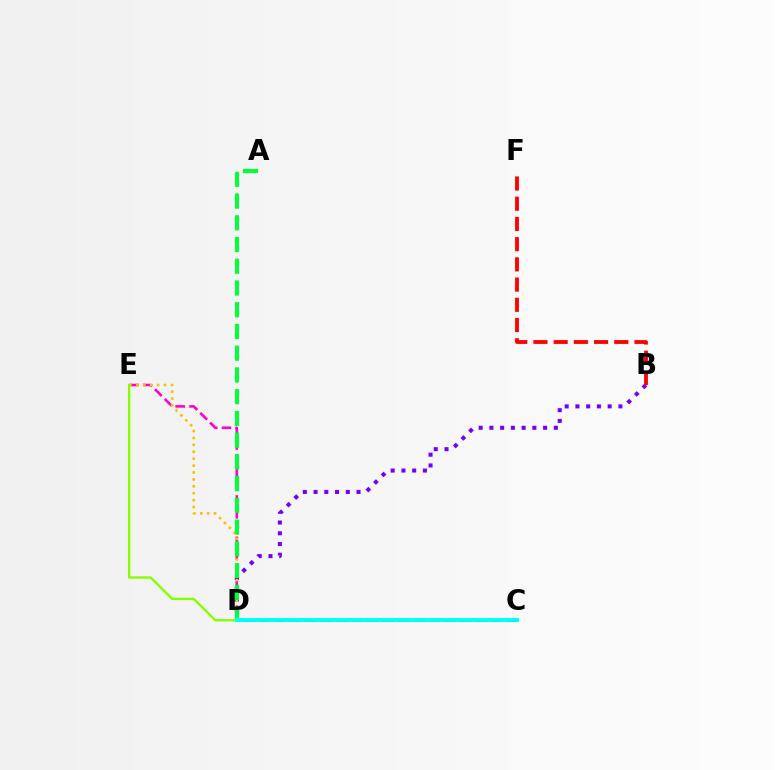{('D', 'E'): [{'color': '#ff00cf', 'line_style': 'dashed', 'thickness': 1.87}, {'color': '#ffbd00', 'line_style': 'dotted', 'thickness': 1.88}, {'color': '#84ff00', 'line_style': 'solid', 'thickness': 1.69}], ('B', 'D'): [{'color': '#7200ff', 'line_style': 'dotted', 'thickness': 2.92}], ('C', 'D'): [{'color': '#004bff', 'line_style': 'dashed', 'thickness': 2.1}, {'color': '#00fff6', 'line_style': 'solid', 'thickness': 2.79}], ('B', 'F'): [{'color': '#ff0000', 'line_style': 'dashed', 'thickness': 2.75}], ('A', 'D'): [{'color': '#00ff39', 'line_style': 'dashed', 'thickness': 2.95}]}